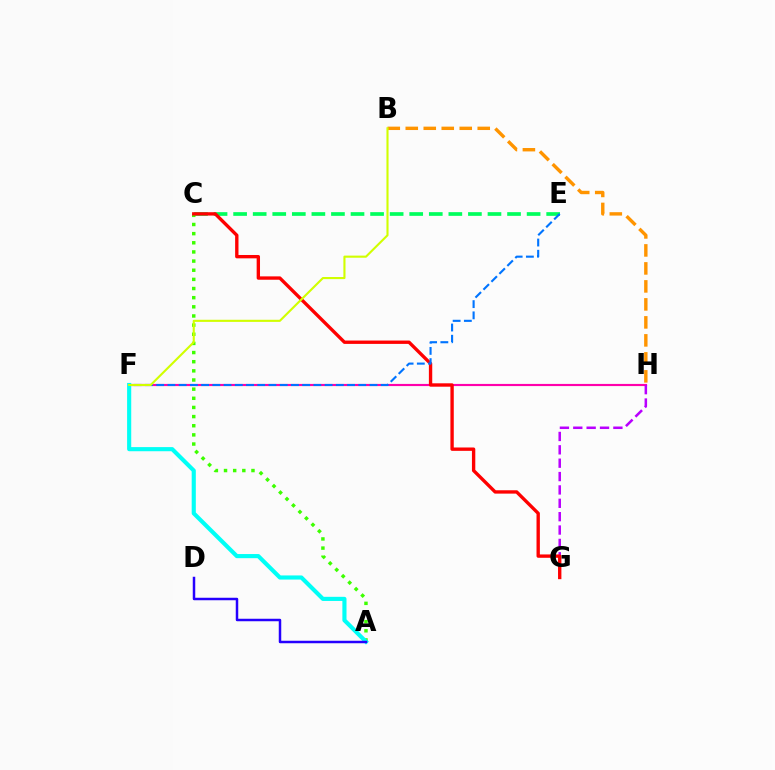{('C', 'E'): [{'color': '#00ff5c', 'line_style': 'dashed', 'thickness': 2.66}], ('F', 'H'): [{'color': '#ff00ac', 'line_style': 'solid', 'thickness': 1.55}], ('G', 'H'): [{'color': '#b900ff', 'line_style': 'dashed', 'thickness': 1.82}], ('A', 'C'): [{'color': '#3dff00', 'line_style': 'dotted', 'thickness': 2.49}], ('B', 'H'): [{'color': '#ff9400', 'line_style': 'dashed', 'thickness': 2.44}], ('A', 'F'): [{'color': '#00fff6', 'line_style': 'solid', 'thickness': 2.97}], ('C', 'G'): [{'color': '#ff0000', 'line_style': 'solid', 'thickness': 2.42}], ('E', 'F'): [{'color': '#0074ff', 'line_style': 'dashed', 'thickness': 1.53}], ('A', 'D'): [{'color': '#2500ff', 'line_style': 'solid', 'thickness': 1.79}], ('B', 'F'): [{'color': '#d1ff00', 'line_style': 'solid', 'thickness': 1.52}]}